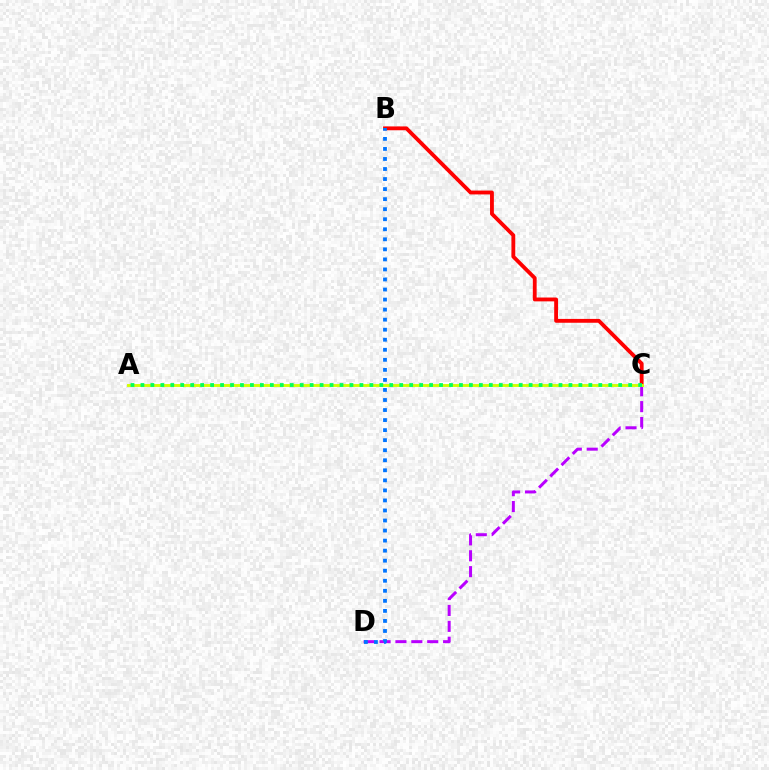{('C', 'D'): [{'color': '#b900ff', 'line_style': 'dashed', 'thickness': 2.16}], ('B', 'C'): [{'color': '#ff0000', 'line_style': 'solid', 'thickness': 2.77}], ('B', 'D'): [{'color': '#0074ff', 'line_style': 'dotted', 'thickness': 2.73}], ('A', 'C'): [{'color': '#d1ff00', 'line_style': 'solid', 'thickness': 2.09}, {'color': '#00ff5c', 'line_style': 'dotted', 'thickness': 2.7}]}